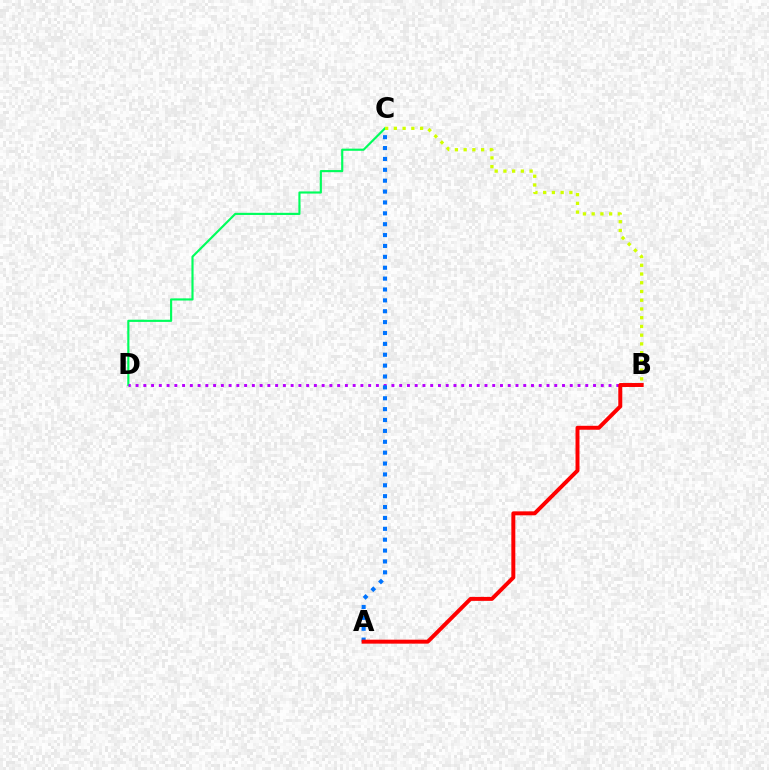{('C', 'D'): [{'color': '#00ff5c', 'line_style': 'solid', 'thickness': 1.55}], ('B', 'D'): [{'color': '#b900ff', 'line_style': 'dotted', 'thickness': 2.11}], ('B', 'C'): [{'color': '#d1ff00', 'line_style': 'dotted', 'thickness': 2.37}], ('A', 'C'): [{'color': '#0074ff', 'line_style': 'dotted', 'thickness': 2.96}], ('A', 'B'): [{'color': '#ff0000', 'line_style': 'solid', 'thickness': 2.85}]}